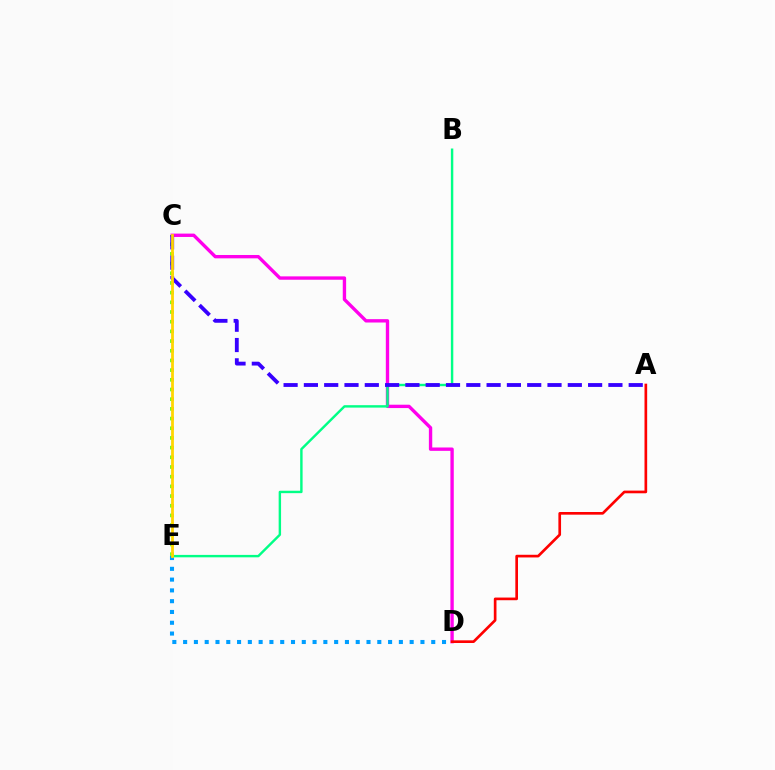{('D', 'E'): [{'color': '#009eff', 'line_style': 'dotted', 'thickness': 2.93}], ('C', 'D'): [{'color': '#ff00ed', 'line_style': 'solid', 'thickness': 2.42}], ('C', 'E'): [{'color': '#4fff00', 'line_style': 'dotted', 'thickness': 2.63}, {'color': '#ffd500', 'line_style': 'solid', 'thickness': 2.0}], ('A', 'D'): [{'color': '#ff0000', 'line_style': 'solid', 'thickness': 1.92}], ('B', 'E'): [{'color': '#00ff86', 'line_style': 'solid', 'thickness': 1.74}], ('A', 'C'): [{'color': '#3700ff', 'line_style': 'dashed', 'thickness': 2.76}]}